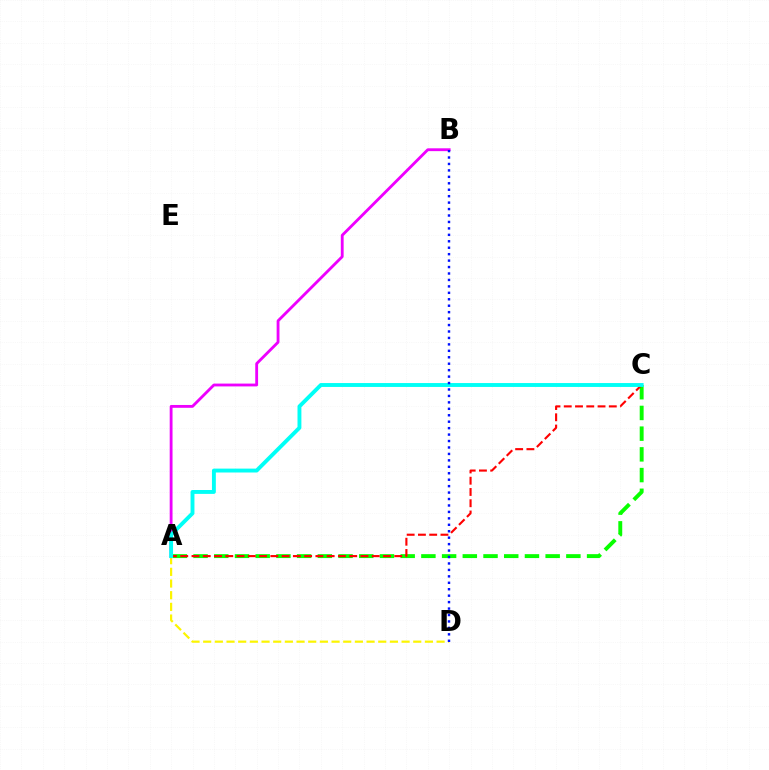{('A', 'D'): [{'color': '#fcf500', 'line_style': 'dashed', 'thickness': 1.59}], ('A', 'B'): [{'color': '#ee00ff', 'line_style': 'solid', 'thickness': 2.04}], ('A', 'C'): [{'color': '#08ff00', 'line_style': 'dashed', 'thickness': 2.81}, {'color': '#ff0000', 'line_style': 'dashed', 'thickness': 1.53}, {'color': '#00fff6', 'line_style': 'solid', 'thickness': 2.8}], ('B', 'D'): [{'color': '#0010ff', 'line_style': 'dotted', 'thickness': 1.75}]}